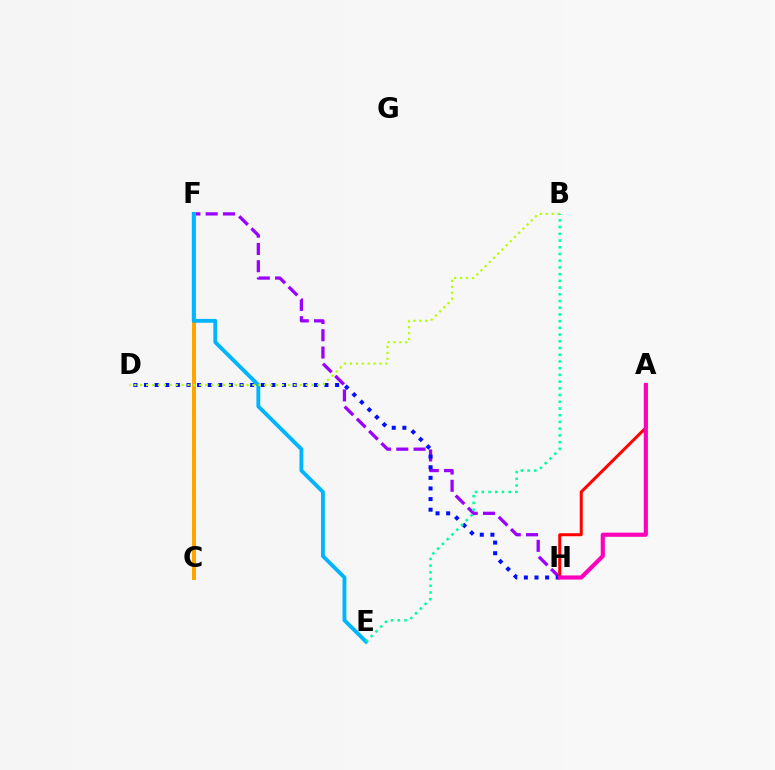{('F', 'H'): [{'color': '#9b00ff', 'line_style': 'dashed', 'thickness': 2.35}], ('A', 'H'): [{'color': '#ff0000', 'line_style': 'solid', 'thickness': 2.17}, {'color': '#ff00bd', 'line_style': 'solid', 'thickness': 2.98}], ('C', 'F'): [{'color': '#08ff00', 'line_style': 'dashed', 'thickness': 2.67}, {'color': '#ffa500', 'line_style': 'solid', 'thickness': 2.85}], ('D', 'H'): [{'color': '#0010ff', 'line_style': 'dotted', 'thickness': 2.88}], ('E', 'F'): [{'color': '#00b5ff', 'line_style': 'solid', 'thickness': 2.78}], ('B', 'D'): [{'color': '#b3ff00', 'line_style': 'dotted', 'thickness': 1.6}], ('B', 'E'): [{'color': '#00ff9d', 'line_style': 'dotted', 'thickness': 1.83}]}